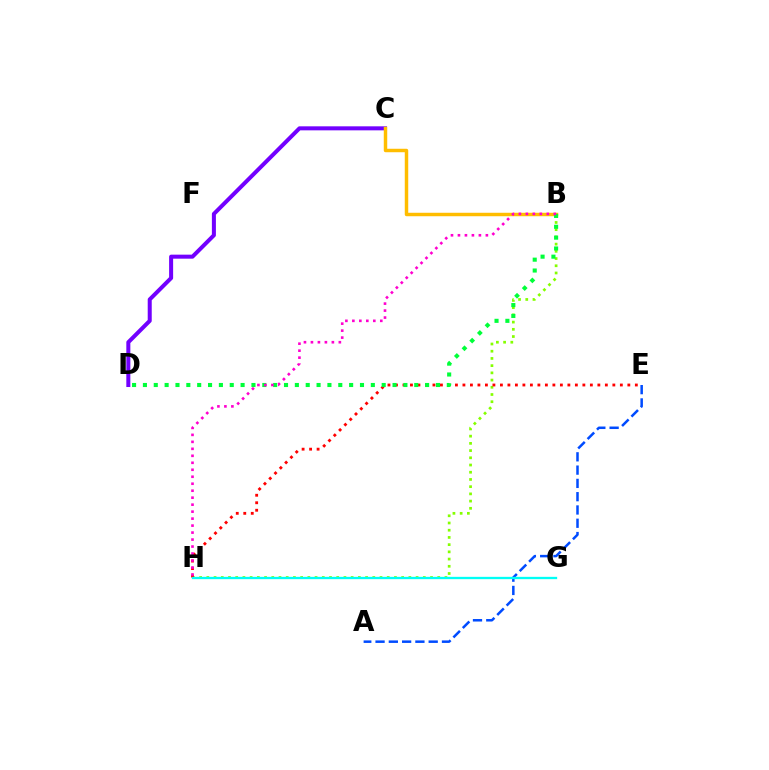{('C', 'D'): [{'color': '#7200ff', 'line_style': 'solid', 'thickness': 2.89}], ('B', 'C'): [{'color': '#ffbd00', 'line_style': 'solid', 'thickness': 2.49}], ('A', 'E'): [{'color': '#004bff', 'line_style': 'dashed', 'thickness': 1.8}], ('B', 'H'): [{'color': '#84ff00', 'line_style': 'dotted', 'thickness': 1.96}, {'color': '#ff00cf', 'line_style': 'dotted', 'thickness': 1.9}], ('E', 'H'): [{'color': '#ff0000', 'line_style': 'dotted', 'thickness': 2.04}], ('B', 'D'): [{'color': '#00ff39', 'line_style': 'dotted', 'thickness': 2.95}], ('G', 'H'): [{'color': '#00fff6', 'line_style': 'solid', 'thickness': 1.67}]}